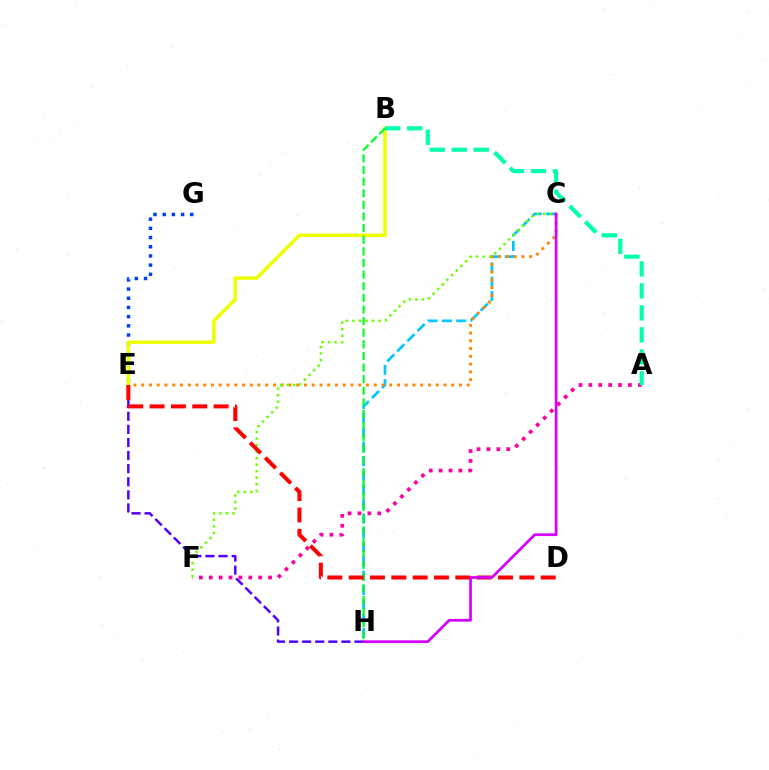{('C', 'H'): [{'color': '#00c7ff', 'line_style': 'dashed', 'thickness': 1.94}, {'color': '#d600ff', 'line_style': 'solid', 'thickness': 1.95}], ('E', 'G'): [{'color': '#003fff', 'line_style': 'dotted', 'thickness': 2.5}], ('C', 'E'): [{'color': '#ff8800', 'line_style': 'dotted', 'thickness': 2.11}], ('B', 'E'): [{'color': '#eeff00', 'line_style': 'solid', 'thickness': 2.55}], ('B', 'H'): [{'color': '#00ff27', 'line_style': 'dashed', 'thickness': 1.58}], ('A', 'F'): [{'color': '#ff00a0', 'line_style': 'dotted', 'thickness': 2.69}], ('E', 'H'): [{'color': '#4f00ff', 'line_style': 'dashed', 'thickness': 1.78}], ('C', 'F'): [{'color': '#66ff00', 'line_style': 'dotted', 'thickness': 1.77}], ('A', 'B'): [{'color': '#00ffaf', 'line_style': 'dashed', 'thickness': 2.99}], ('D', 'E'): [{'color': '#ff0000', 'line_style': 'dashed', 'thickness': 2.9}]}